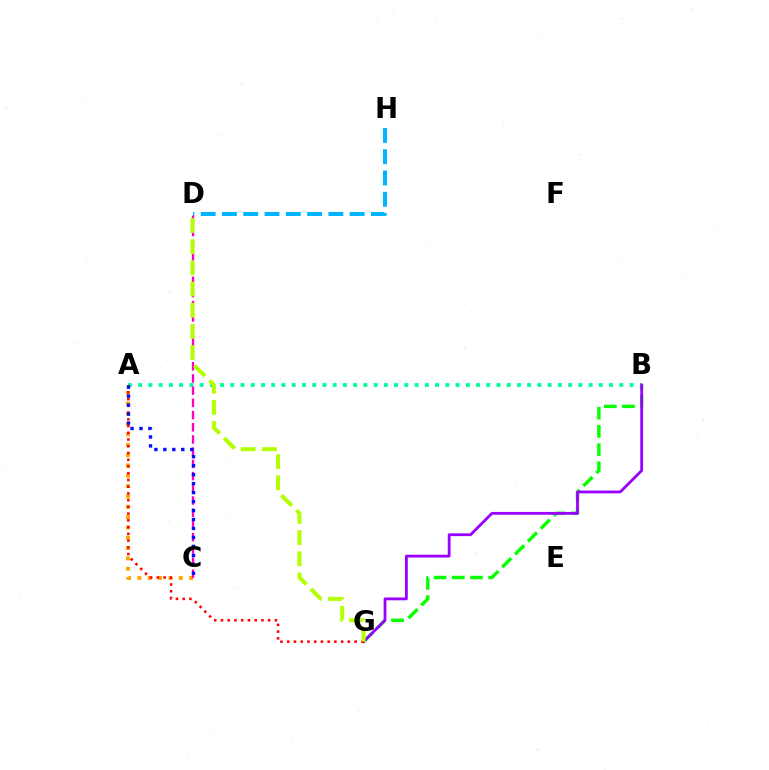{('B', 'G'): [{'color': '#08ff00', 'line_style': 'dashed', 'thickness': 2.47}, {'color': '#9b00ff', 'line_style': 'solid', 'thickness': 2.01}], ('A', 'B'): [{'color': '#00ff9d', 'line_style': 'dotted', 'thickness': 2.78}], ('D', 'H'): [{'color': '#00b5ff', 'line_style': 'dashed', 'thickness': 2.89}], ('A', 'C'): [{'color': '#ffa500', 'line_style': 'dotted', 'thickness': 2.81}, {'color': '#0010ff', 'line_style': 'dotted', 'thickness': 2.44}], ('A', 'G'): [{'color': '#ff0000', 'line_style': 'dotted', 'thickness': 1.83}], ('C', 'D'): [{'color': '#ff00bd', 'line_style': 'dashed', 'thickness': 1.66}], ('D', 'G'): [{'color': '#b3ff00', 'line_style': 'dashed', 'thickness': 2.88}]}